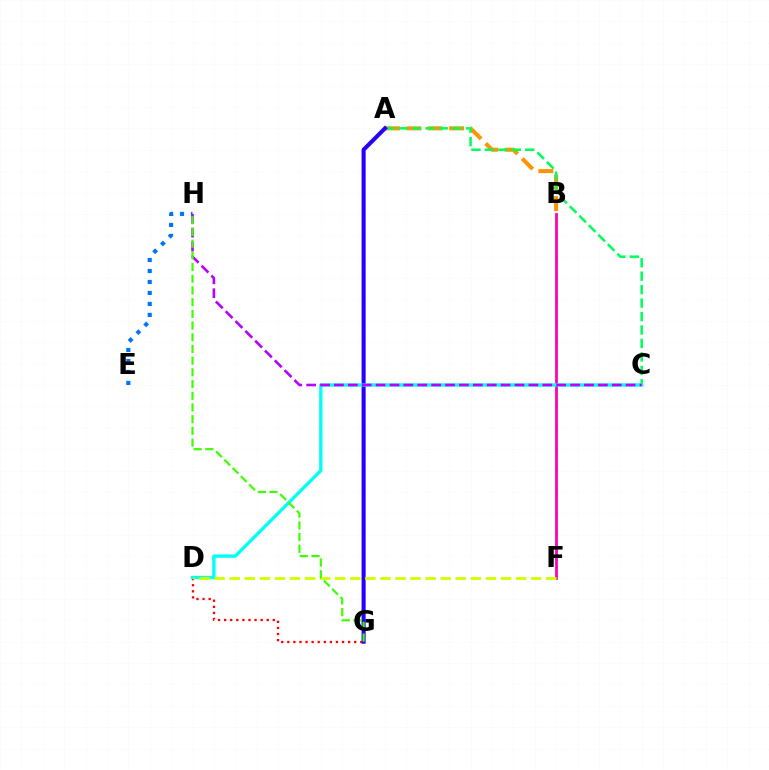{('A', 'B'): [{'color': '#ff9400', 'line_style': 'dashed', 'thickness': 2.91}], ('E', 'H'): [{'color': '#0074ff', 'line_style': 'dotted', 'thickness': 2.98}], ('D', 'G'): [{'color': '#ff0000', 'line_style': 'dotted', 'thickness': 1.65}], ('A', 'C'): [{'color': '#00ff5c', 'line_style': 'dashed', 'thickness': 1.83}], ('A', 'G'): [{'color': '#2500ff', 'line_style': 'solid', 'thickness': 2.93}], ('B', 'F'): [{'color': '#ff00ac', 'line_style': 'solid', 'thickness': 1.99}], ('C', 'D'): [{'color': '#00fff6', 'line_style': 'solid', 'thickness': 2.41}], ('D', 'F'): [{'color': '#d1ff00', 'line_style': 'dashed', 'thickness': 2.05}], ('C', 'H'): [{'color': '#b900ff', 'line_style': 'dashed', 'thickness': 1.89}], ('G', 'H'): [{'color': '#3dff00', 'line_style': 'dashed', 'thickness': 1.59}]}